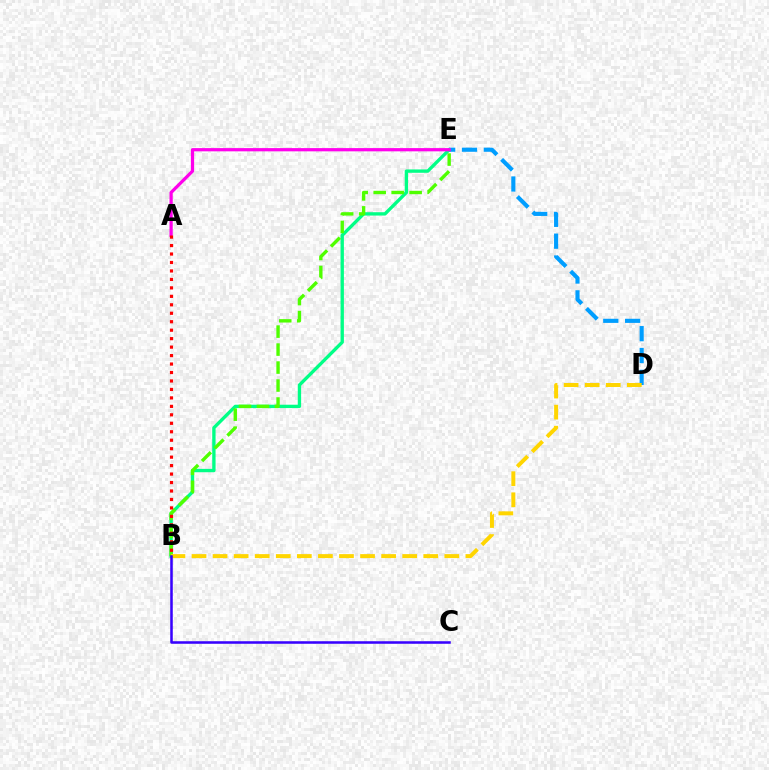{('B', 'E'): [{'color': '#00ff86', 'line_style': 'solid', 'thickness': 2.41}, {'color': '#4fff00', 'line_style': 'dashed', 'thickness': 2.44}], ('D', 'E'): [{'color': '#009eff', 'line_style': 'dashed', 'thickness': 2.97}], ('A', 'E'): [{'color': '#ff00ed', 'line_style': 'solid', 'thickness': 2.33}], ('B', 'D'): [{'color': '#ffd500', 'line_style': 'dashed', 'thickness': 2.86}], ('A', 'B'): [{'color': '#ff0000', 'line_style': 'dotted', 'thickness': 2.3}], ('B', 'C'): [{'color': '#3700ff', 'line_style': 'solid', 'thickness': 1.83}]}